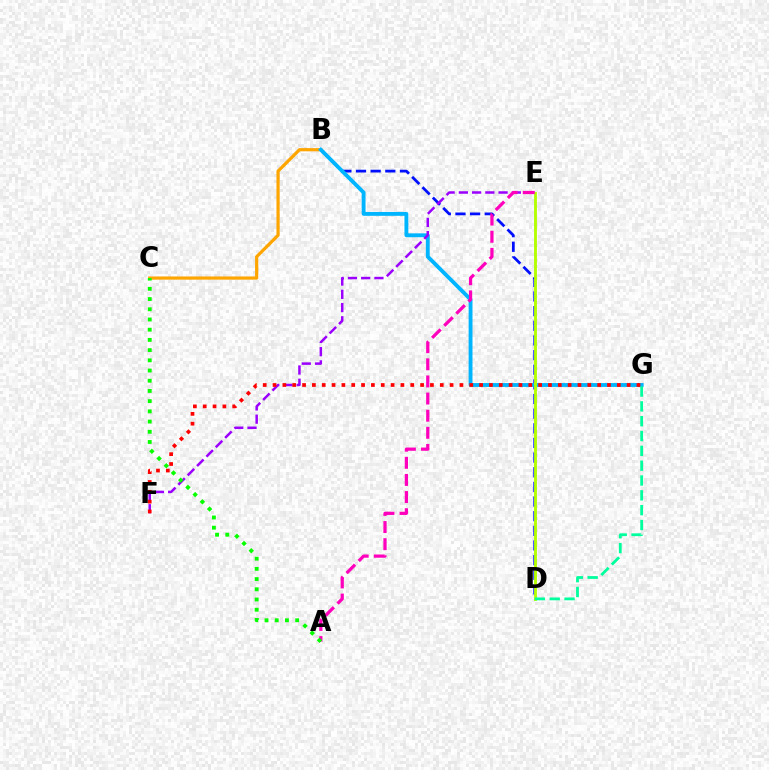{('B', 'D'): [{'color': '#0010ff', 'line_style': 'dashed', 'thickness': 1.99}], ('B', 'C'): [{'color': '#ffa500', 'line_style': 'solid', 'thickness': 2.3}], ('B', 'G'): [{'color': '#00b5ff', 'line_style': 'solid', 'thickness': 2.78}], ('E', 'F'): [{'color': '#9b00ff', 'line_style': 'dashed', 'thickness': 1.8}], ('F', 'G'): [{'color': '#ff0000', 'line_style': 'dotted', 'thickness': 2.67}], ('D', 'E'): [{'color': '#b3ff00', 'line_style': 'solid', 'thickness': 2.06}], ('D', 'G'): [{'color': '#00ff9d', 'line_style': 'dashed', 'thickness': 2.01}], ('A', 'E'): [{'color': '#ff00bd', 'line_style': 'dashed', 'thickness': 2.33}], ('A', 'C'): [{'color': '#08ff00', 'line_style': 'dotted', 'thickness': 2.77}]}